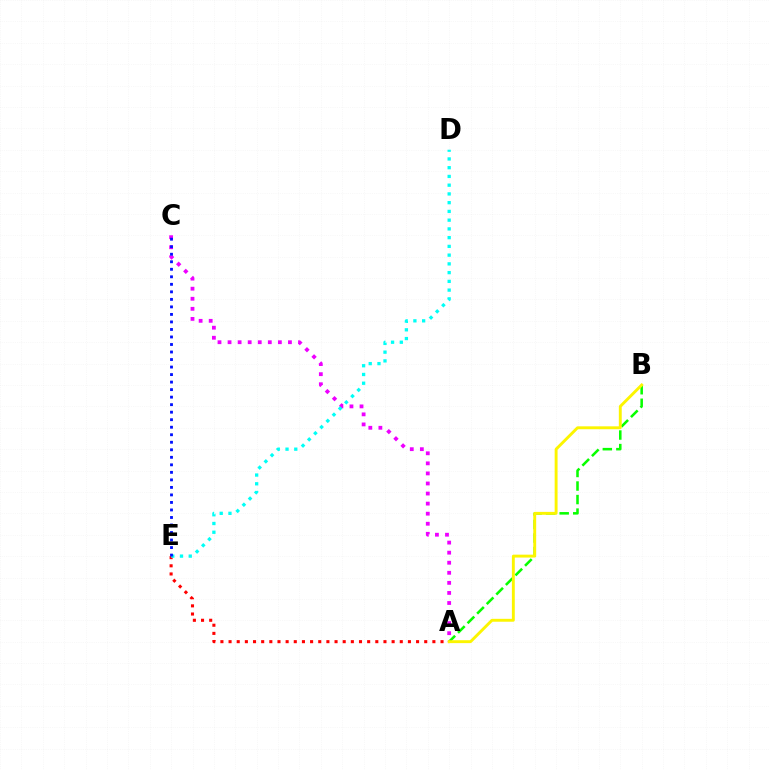{('A', 'E'): [{'color': '#ff0000', 'line_style': 'dotted', 'thickness': 2.22}], ('A', 'B'): [{'color': '#08ff00', 'line_style': 'dashed', 'thickness': 1.84}, {'color': '#fcf500', 'line_style': 'solid', 'thickness': 2.09}], ('A', 'C'): [{'color': '#ee00ff', 'line_style': 'dotted', 'thickness': 2.73}], ('D', 'E'): [{'color': '#00fff6', 'line_style': 'dotted', 'thickness': 2.38}], ('C', 'E'): [{'color': '#0010ff', 'line_style': 'dotted', 'thickness': 2.04}]}